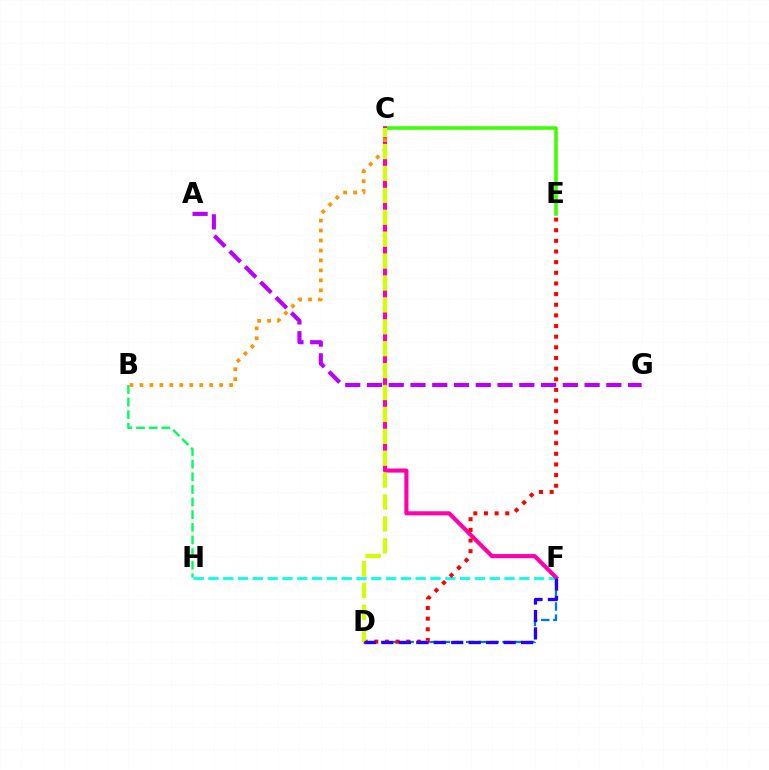{('F', 'H'): [{'color': '#00fff6', 'line_style': 'dashed', 'thickness': 2.01}], ('C', 'E'): [{'color': '#3dff00', 'line_style': 'solid', 'thickness': 2.58}], ('C', 'F'): [{'color': '#ff00ac', 'line_style': 'solid', 'thickness': 2.96}], ('B', 'H'): [{'color': '#00ff5c', 'line_style': 'dashed', 'thickness': 1.72}], ('D', 'F'): [{'color': '#0074ff', 'line_style': 'dashed', 'thickness': 1.65}, {'color': '#2500ff', 'line_style': 'dashed', 'thickness': 2.37}], ('D', 'E'): [{'color': '#ff0000', 'line_style': 'dotted', 'thickness': 2.89}], ('B', 'C'): [{'color': '#ff9400', 'line_style': 'dotted', 'thickness': 2.71}], ('A', 'G'): [{'color': '#b900ff', 'line_style': 'dashed', 'thickness': 2.96}], ('C', 'D'): [{'color': '#d1ff00', 'line_style': 'dashed', 'thickness': 2.98}]}